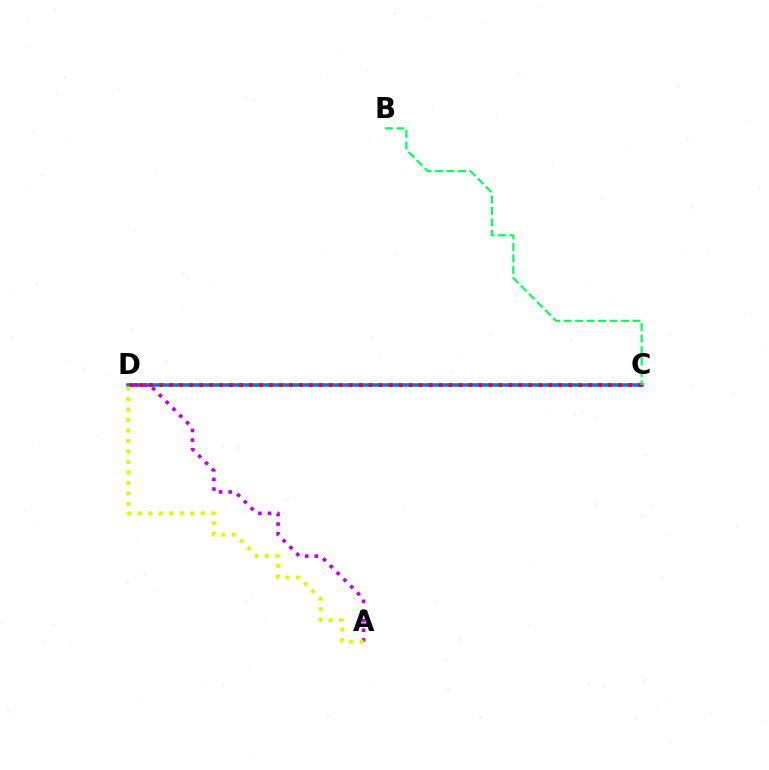{('C', 'D'): [{'color': '#0074ff', 'line_style': 'solid', 'thickness': 2.56}, {'color': '#ff0000', 'line_style': 'dotted', 'thickness': 2.71}], ('A', 'D'): [{'color': '#b900ff', 'line_style': 'dotted', 'thickness': 2.62}, {'color': '#d1ff00', 'line_style': 'dotted', 'thickness': 2.85}], ('B', 'C'): [{'color': '#00ff5c', 'line_style': 'dashed', 'thickness': 1.56}]}